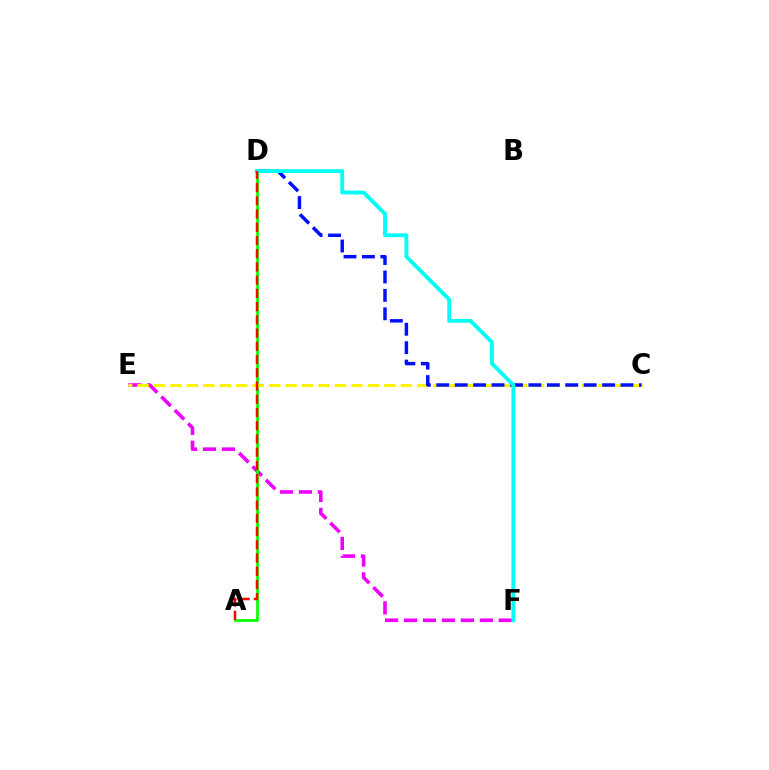{('E', 'F'): [{'color': '#ee00ff', 'line_style': 'dashed', 'thickness': 2.57}], ('A', 'D'): [{'color': '#08ff00', 'line_style': 'solid', 'thickness': 1.96}, {'color': '#ff0000', 'line_style': 'dashed', 'thickness': 1.8}], ('C', 'E'): [{'color': '#fcf500', 'line_style': 'dashed', 'thickness': 2.24}], ('C', 'D'): [{'color': '#0010ff', 'line_style': 'dashed', 'thickness': 2.5}], ('D', 'F'): [{'color': '#00fff6', 'line_style': 'solid', 'thickness': 2.77}]}